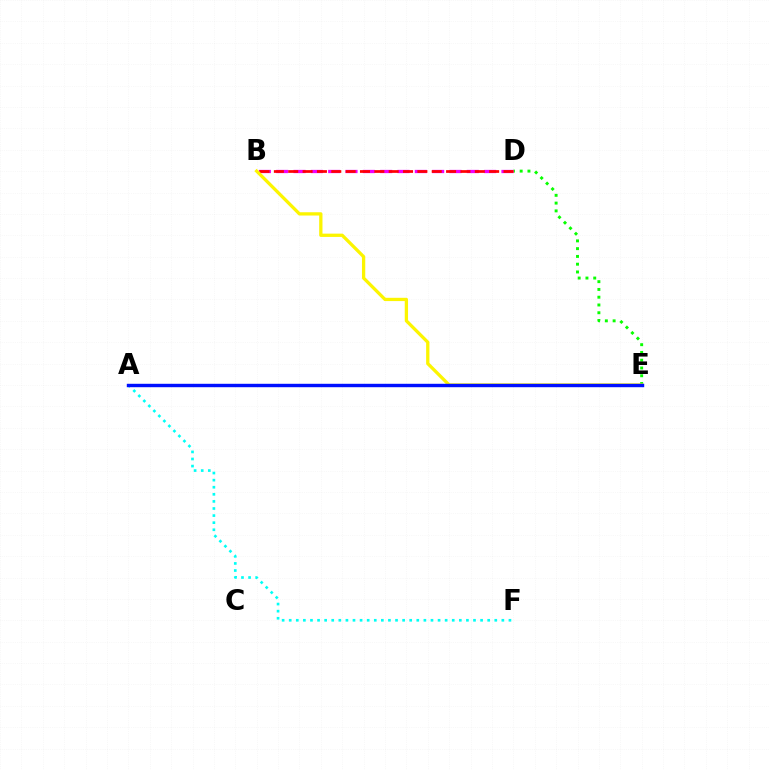{('D', 'E'): [{'color': '#08ff00', 'line_style': 'dotted', 'thickness': 2.11}], ('B', 'D'): [{'color': '#ee00ff', 'line_style': 'dashed', 'thickness': 2.35}, {'color': '#ff0000', 'line_style': 'dashed', 'thickness': 1.95}], ('B', 'E'): [{'color': '#fcf500', 'line_style': 'solid', 'thickness': 2.36}], ('A', 'F'): [{'color': '#00fff6', 'line_style': 'dotted', 'thickness': 1.93}], ('A', 'E'): [{'color': '#0010ff', 'line_style': 'solid', 'thickness': 2.46}]}